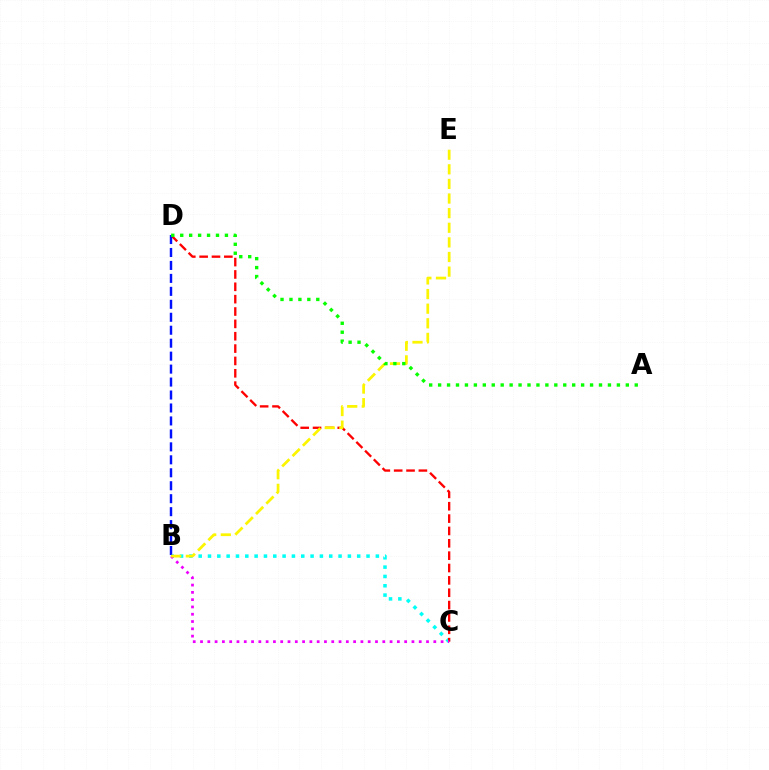{('B', 'C'): [{'color': '#00fff6', 'line_style': 'dotted', 'thickness': 2.53}, {'color': '#ee00ff', 'line_style': 'dotted', 'thickness': 1.98}], ('C', 'D'): [{'color': '#ff0000', 'line_style': 'dashed', 'thickness': 1.68}], ('B', 'D'): [{'color': '#0010ff', 'line_style': 'dashed', 'thickness': 1.76}], ('B', 'E'): [{'color': '#fcf500', 'line_style': 'dashed', 'thickness': 1.99}], ('A', 'D'): [{'color': '#08ff00', 'line_style': 'dotted', 'thickness': 2.43}]}